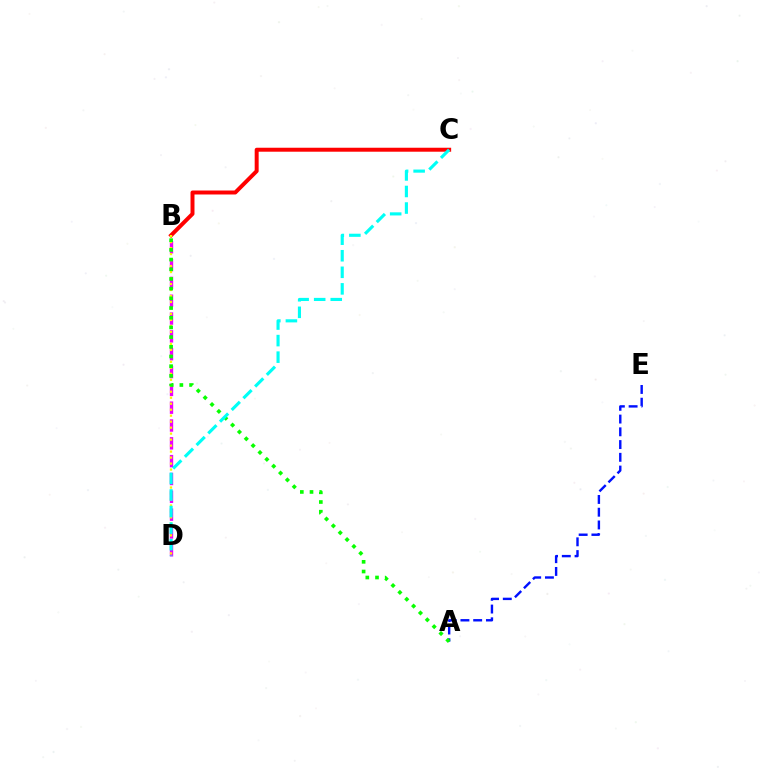{('B', 'C'): [{'color': '#ff0000', 'line_style': 'solid', 'thickness': 2.86}], ('B', 'D'): [{'color': '#ee00ff', 'line_style': 'dashed', 'thickness': 2.42}, {'color': '#fcf500', 'line_style': 'dotted', 'thickness': 1.63}], ('A', 'E'): [{'color': '#0010ff', 'line_style': 'dashed', 'thickness': 1.73}], ('A', 'B'): [{'color': '#08ff00', 'line_style': 'dotted', 'thickness': 2.63}], ('C', 'D'): [{'color': '#00fff6', 'line_style': 'dashed', 'thickness': 2.25}]}